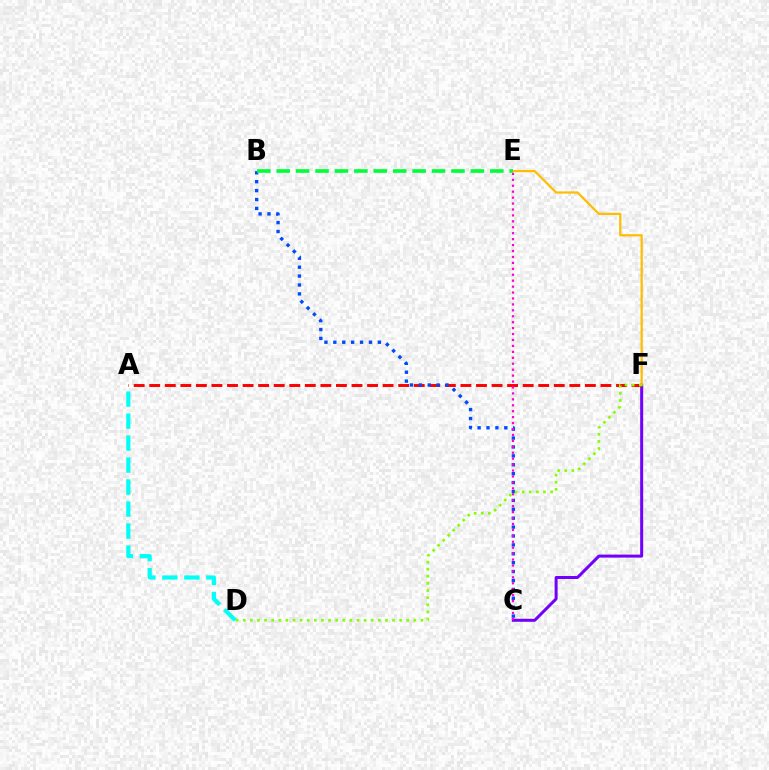{('C', 'F'): [{'color': '#7200ff', 'line_style': 'solid', 'thickness': 2.16}], ('A', 'F'): [{'color': '#ff0000', 'line_style': 'dashed', 'thickness': 2.11}], ('B', 'C'): [{'color': '#004bff', 'line_style': 'dotted', 'thickness': 2.42}], ('C', 'E'): [{'color': '#ff00cf', 'line_style': 'dotted', 'thickness': 1.61}], ('E', 'F'): [{'color': '#ffbd00', 'line_style': 'solid', 'thickness': 1.6}], ('B', 'E'): [{'color': '#00ff39', 'line_style': 'dashed', 'thickness': 2.64}], ('D', 'F'): [{'color': '#84ff00', 'line_style': 'dotted', 'thickness': 1.93}], ('A', 'D'): [{'color': '#00fff6', 'line_style': 'dashed', 'thickness': 2.99}]}